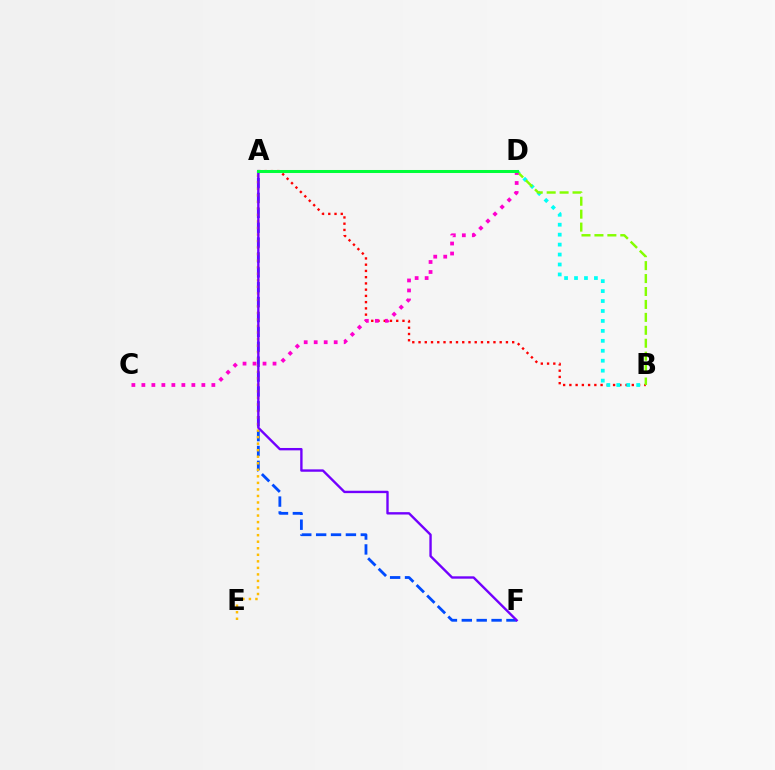{('A', 'B'): [{'color': '#ff0000', 'line_style': 'dotted', 'thickness': 1.7}], ('B', 'D'): [{'color': '#00fff6', 'line_style': 'dotted', 'thickness': 2.7}, {'color': '#84ff00', 'line_style': 'dashed', 'thickness': 1.76}], ('A', 'F'): [{'color': '#004bff', 'line_style': 'dashed', 'thickness': 2.02}, {'color': '#7200ff', 'line_style': 'solid', 'thickness': 1.71}], ('A', 'E'): [{'color': '#ffbd00', 'line_style': 'dotted', 'thickness': 1.78}], ('C', 'D'): [{'color': '#ff00cf', 'line_style': 'dotted', 'thickness': 2.72}], ('A', 'D'): [{'color': '#00ff39', 'line_style': 'solid', 'thickness': 2.18}]}